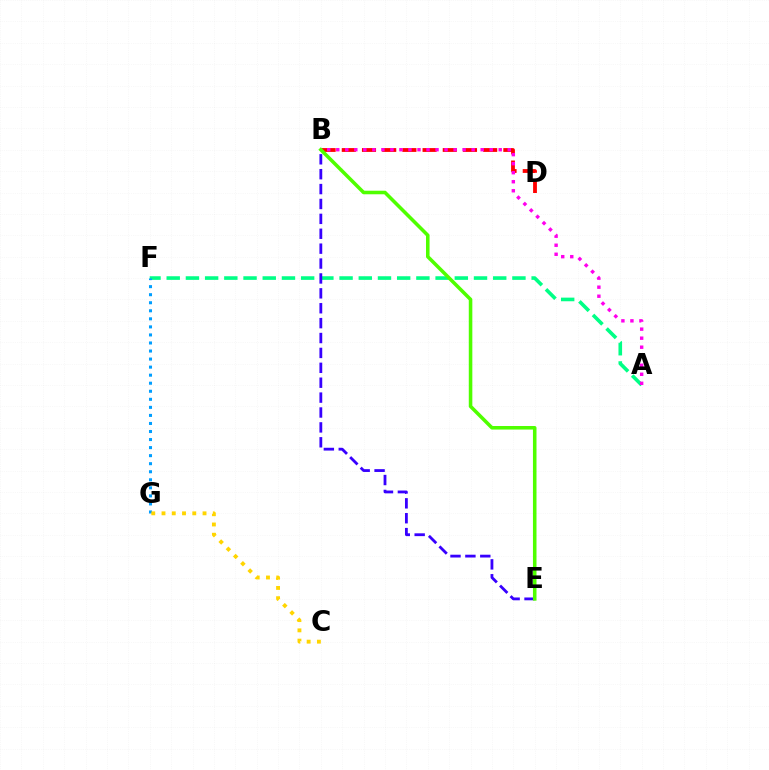{('A', 'F'): [{'color': '#00ff86', 'line_style': 'dashed', 'thickness': 2.61}], ('F', 'G'): [{'color': '#009eff', 'line_style': 'dotted', 'thickness': 2.19}], ('C', 'G'): [{'color': '#ffd500', 'line_style': 'dotted', 'thickness': 2.79}], ('B', 'E'): [{'color': '#3700ff', 'line_style': 'dashed', 'thickness': 2.02}, {'color': '#4fff00', 'line_style': 'solid', 'thickness': 2.56}], ('B', 'D'): [{'color': '#ff0000', 'line_style': 'dashed', 'thickness': 2.74}], ('A', 'B'): [{'color': '#ff00ed', 'line_style': 'dotted', 'thickness': 2.45}]}